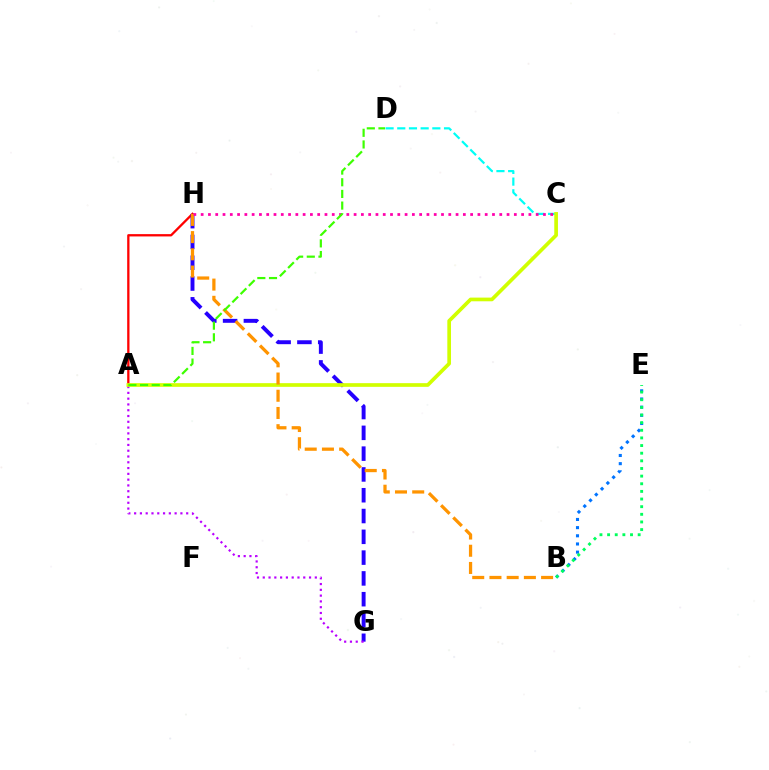{('A', 'H'): [{'color': '#ff0000', 'line_style': 'solid', 'thickness': 1.66}], ('G', 'H'): [{'color': '#2500ff', 'line_style': 'dashed', 'thickness': 2.82}], ('A', 'G'): [{'color': '#b900ff', 'line_style': 'dotted', 'thickness': 1.57}], ('C', 'D'): [{'color': '#00fff6', 'line_style': 'dashed', 'thickness': 1.59}], ('A', 'C'): [{'color': '#d1ff00', 'line_style': 'solid', 'thickness': 2.65}], ('B', 'E'): [{'color': '#0074ff', 'line_style': 'dotted', 'thickness': 2.22}, {'color': '#00ff5c', 'line_style': 'dotted', 'thickness': 2.08}], ('B', 'H'): [{'color': '#ff9400', 'line_style': 'dashed', 'thickness': 2.34}], ('C', 'H'): [{'color': '#ff00ac', 'line_style': 'dotted', 'thickness': 1.98}], ('A', 'D'): [{'color': '#3dff00', 'line_style': 'dashed', 'thickness': 1.58}]}